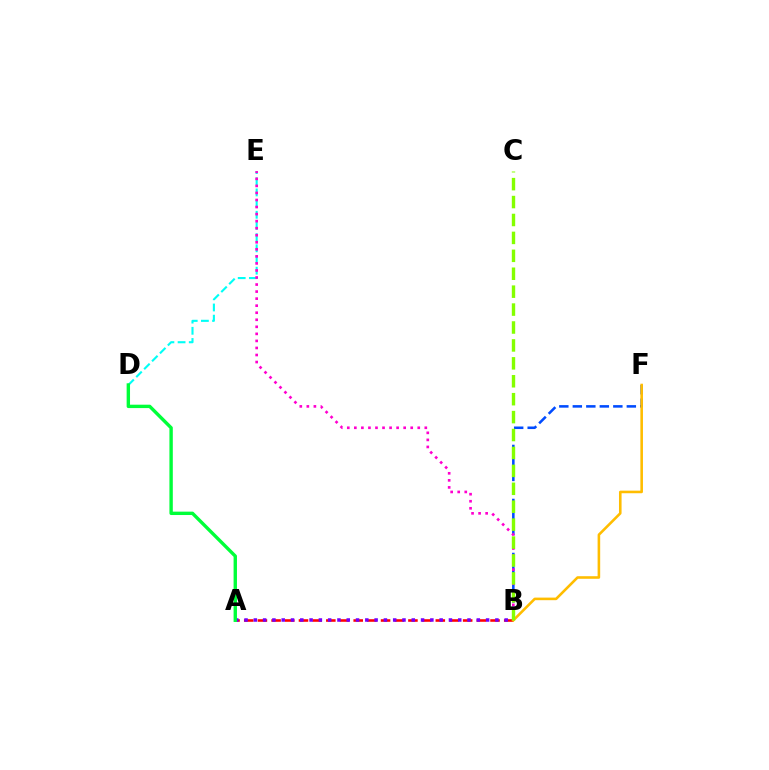{('B', 'F'): [{'color': '#004bff', 'line_style': 'dashed', 'thickness': 1.83}, {'color': '#ffbd00', 'line_style': 'solid', 'thickness': 1.86}], ('D', 'E'): [{'color': '#00fff6', 'line_style': 'dashed', 'thickness': 1.52}], ('B', 'E'): [{'color': '#ff00cf', 'line_style': 'dotted', 'thickness': 1.91}], ('A', 'B'): [{'color': '#ff0000', 'line_style': 'dashed', 'thickness': 1.86}, {'color': '#7200ff', 'line_style': 'dotted', 'thickness': 2.52}], ('B', 'C'): [{'color': '#84ff00', 'line_style': 'dashed', 'thickness': 2.43}], ('A', 'D'): [{'color': '#00ff39', 'line_style': 'solid', 'thickness': 2.44}]}